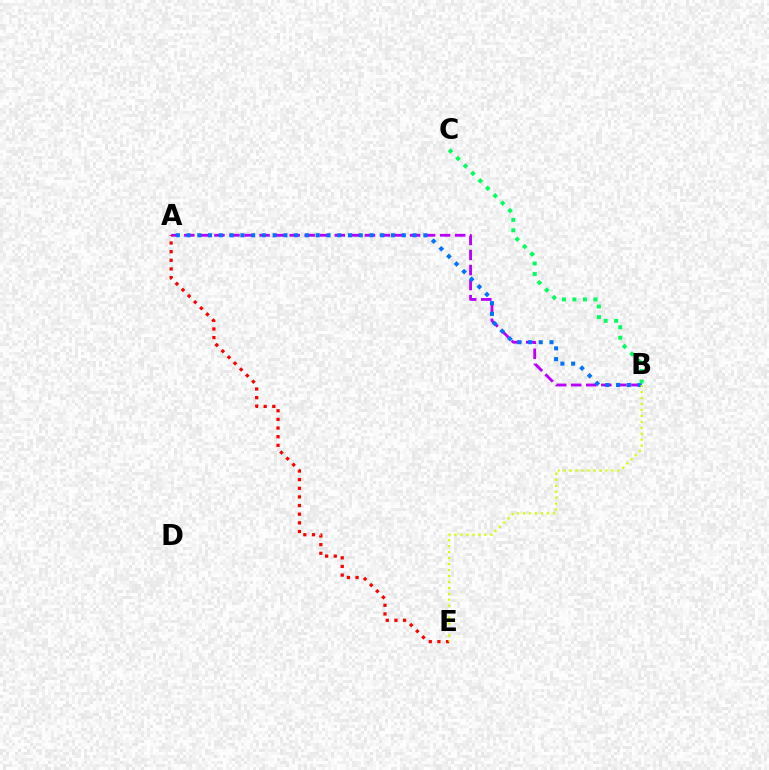{('A', 'B'): [{'color': '#b900ff', 'line_style': 'dashed', 'thickness': 2.04}, {'color': '#0074ff', 'line_style': 'dotted', 'thickness': 2.92}], ('A', 'E'): [{'color': '#ff0000', 'line_style': 'dotted', 'thickness': 2.35}], ('B', 'E'): [{'color': '#d1ff00', 'line_style': 'dotted', 'thickness': 1.62}], ('B', 'C'): [{'color': '#00ff5c', 'line_style': 'dotted', 'thickness': 2.86}]}